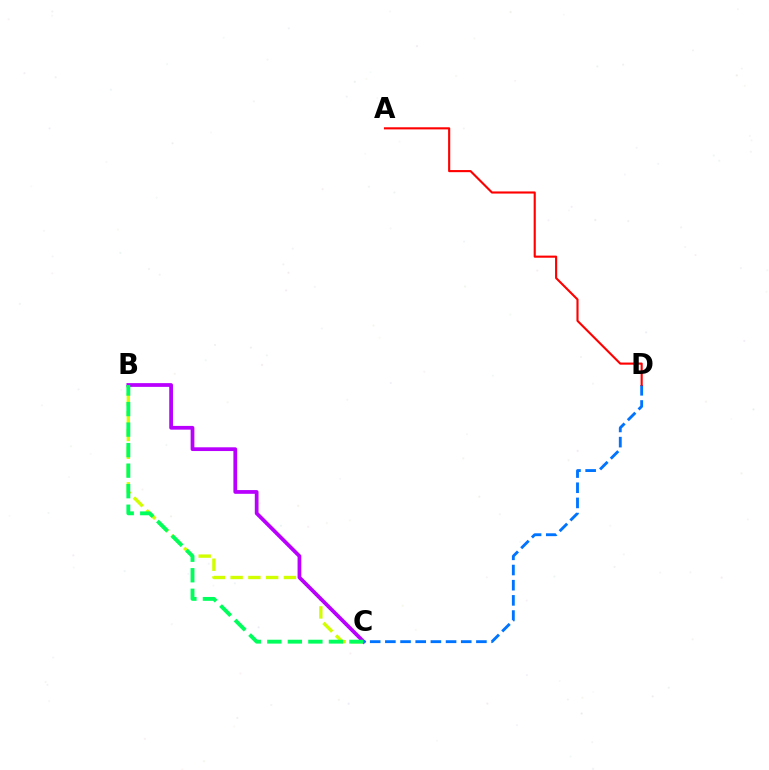{('B', 'C'): [{'color': '#d1ff00', 'line_style': 'dashed', 'thickness': 2.41}, {'color': '#b900ff', 'line_style': 'solid', 'thickness': 2.7}, {'color': '#00ff5c', 'line_style': 'dashed', 'thickness': 2.79}], ('C', 'D'): [{'color': '#0074ff', 'line_style': 'dashed', 'thickness': 2.06}], ('A', 'D'): [{'color': '#ff0000', 'line_style': 'solid', 'thickness': 1.53}]}